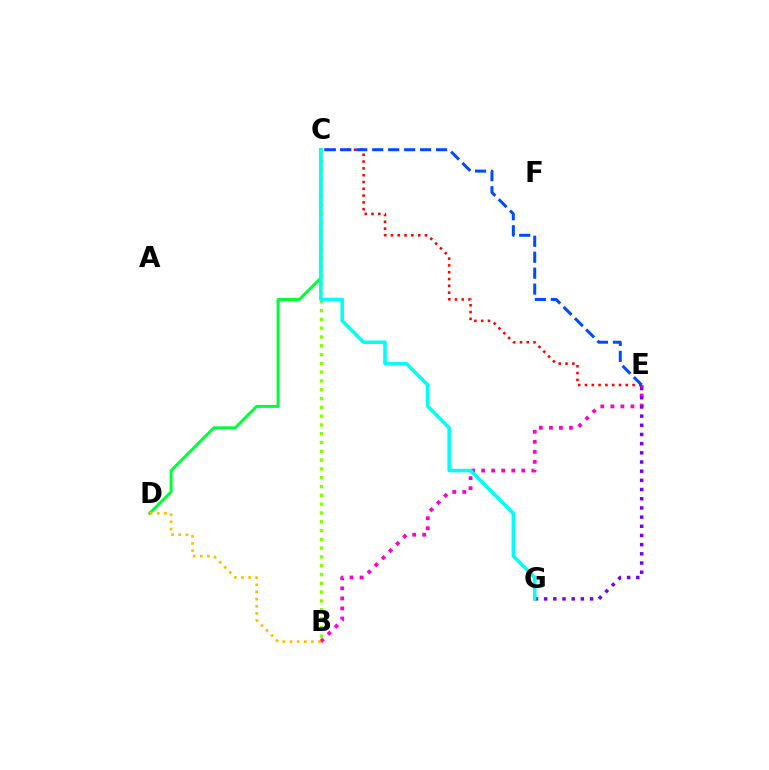{('C', 'D'): [{'color': '#00ff39', 'line_style': 'solid', 'thickness': 2.15}], ('B', 'E'): [{'color': '#ff00cf', 'line_style': 'dotted', 'thickness': 2.73}], ('C', 'E'): [{'color': '#ff0000', 'line_style': 'dotted', 'thickness': 1.85}, {'color': '#004bff', 'line_style': 'dashed', 'thickness': 2.17}], ('B', 'D'): [{'color': '#ffbd00', 'line_style': 'dotted', 'thickness': 1.94}], ('E', 'G'): [{'color': '#7200ff', 'line_style': 'dotted', 'thickness': 2.49}], ('B', 'C'): [{'color': '#84ff00', 'line_style': 'dotted', 'thickness': 2.39}], ('C', 'G'): [{'color': '#00fff6', 'line_style': 'solid', 'thickness': 2.55}]}